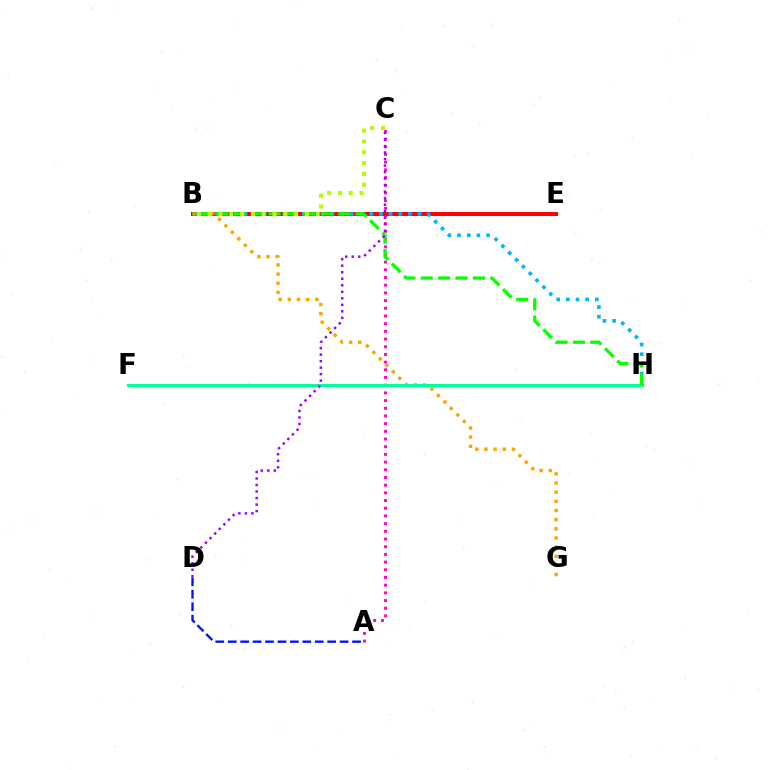{('A', 'C'): [{'color': '#ff00bd', 'line_style': 'dotted', 'thickness': 2.09}], ('B', 'E'): [{'color': '#ff0000', 'line_style': 'solid', 'thickness': 2.89}], ('B', 'G'): [{'color': '#ffa500', 'line_style': 'dotted', 'thickness': 2.49}], ('B', 'H'): [{'color': '#00b5ff', 'line_style': 'dotted', 'thickness': 2.63}, {'color': '#08ff00', 'line_style': 'dashed', 'thickness': 2.36}], ('A', 'D'): [{'color': '#0010ff', 'line_style': 'dashed', 'thickness': 1.69}], ('F', 'H'): [{'color': '#00ff9d', 'line_style': 'solid', 'thickness': 2.18}], ('B', 'C'): [{'color': '#b3ff00', 'line_style': 'dotted', 'thickness': 2.94}], ('C', 'D'): [{'color': '#9b00ff', 'line_style': 'dotted', 'thickness': 1.77}]}